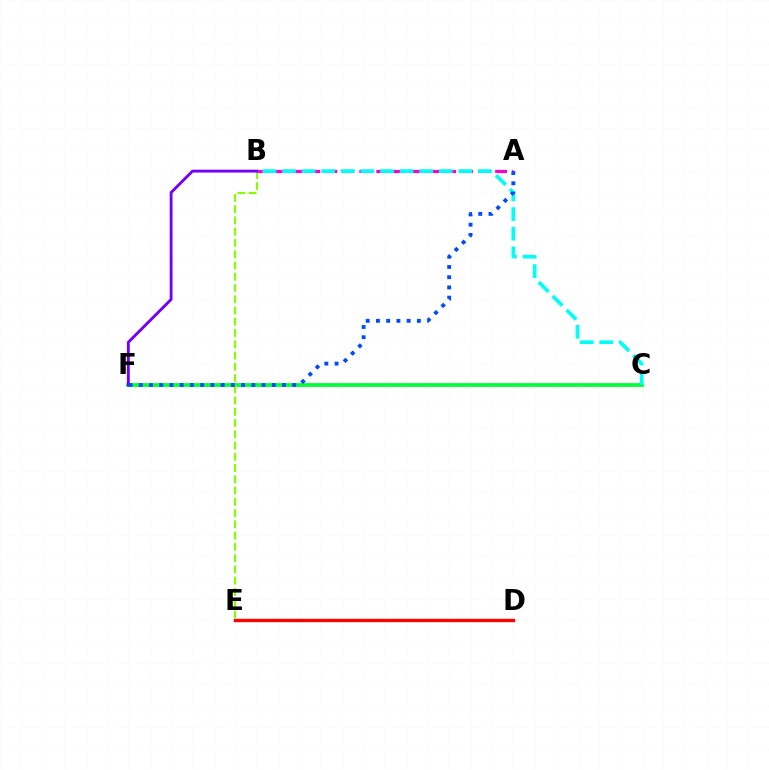{('D', 'E'): [{'color': '#ffbd00', 'line_style': 'dotted', 'thickness': 1.67}, {'color': '#ff0000', 'line_style': 'solid', 'thickness': 2.4}], ('C', 'F'): [{'color': '#00ff39', 'line_style': 'solid', 'thickness': 2.7}], ('B', 'E'): [{'color': '#84ff00', 'line_style': 'dashed', 'thickness': 1.53}], ('A', 'B'): [{'color': '#ff00cf', 'line_style': 'dashed', 'thickness': 2.31}], ('B', 'C'): [{'color': '#00fff6', 'line_style': 'dashed', 'thickness': 2.66}], ('B', 'F'): [{'color': '#7200ff', 'line_style': 'solid', 'thickness': 2.07}], ('A', 'F'): [{'color': '#004bff', 'line_style': 'dotted', 'thickness': 2.78}]}